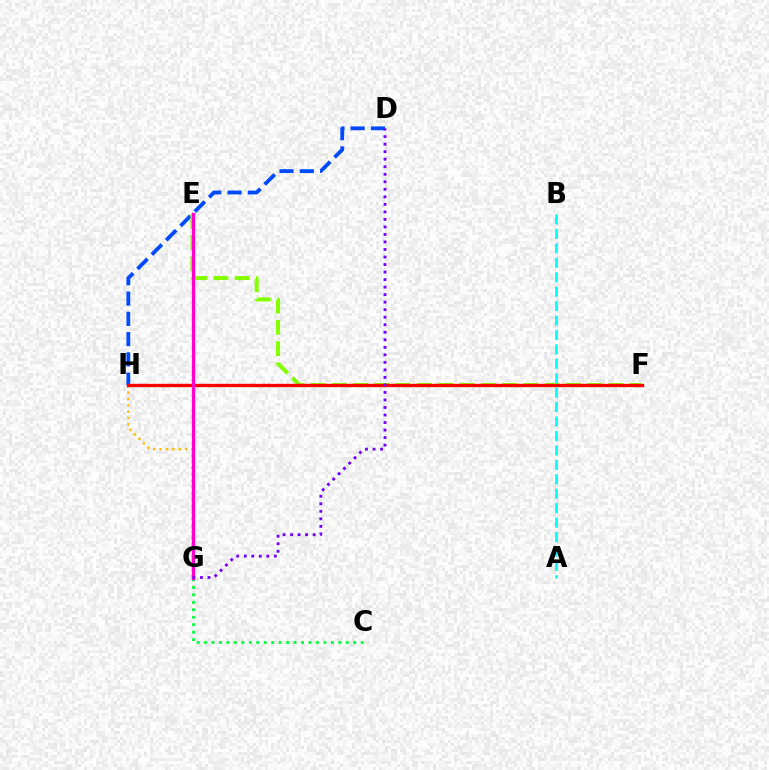{('C', 'G'): [{'color': '#00ff39', 'line_style': 'dotted', 'thickness': 2.03}], ('D', 'H'): [{'color': '#004bff', 'line_style': 'dashed', 'thickness': 2.75}], ('E', 'F'): [{'color': '#84ff00', 'line_style': 'dashed', 'thickness': 2.89}], ('G', 'H'): [{'color': '#ffbd00', 'line_style': 'dotted', 'thickness': 1.73}], ('F', 'H'): [{'color': '#ff0000', 'line_style': 'solid', 'thickness': 2.4}], ('A', 'B'): [{'color': '#00fff6', 'line_style': 'dashed', 'thickness': 1.96}], ('E', 'G'): [{'color': '#ff00cf', 'line_style': 'solid', 'thickness': 2.41}], ('D', 'G'): [{'color': '#7200ff', 'line_style': 'dotted', 'thickness': 2.04}]}